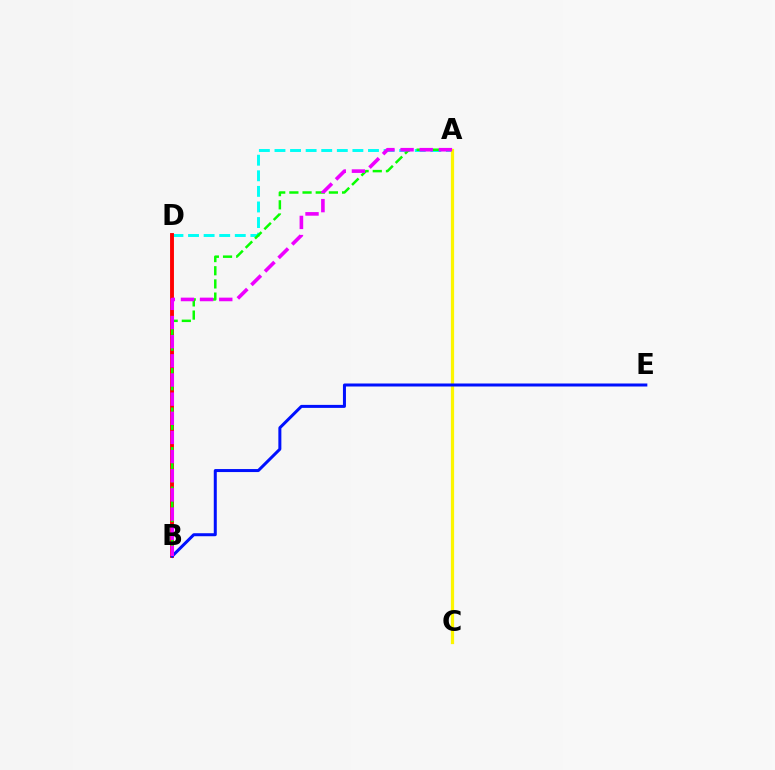{('A', 'D'): [{'color': '#00fff6', 'line_style': 'dashed', 'thickness': 2.12}], ('B', 'D'): [{'color': '#ff0000', 'line_style': 'solid', 'thickness': 2.8}], ('A', 'B'): [{'color': '#08ff00', 'line_style': 'dashed', 'thickness': 1.79}, {'color': '#ee00ff', 'line_style': 'dashed', 'thickness': 2.6}], ('A', 'C'): [{'color': '#fcf500', 'line_style': 'solid', 'thickness': 2.32}], ('B', 'E'): [{'color': '#0010ff', 'line_style': 'solid', 'thickness': 2.17}]}